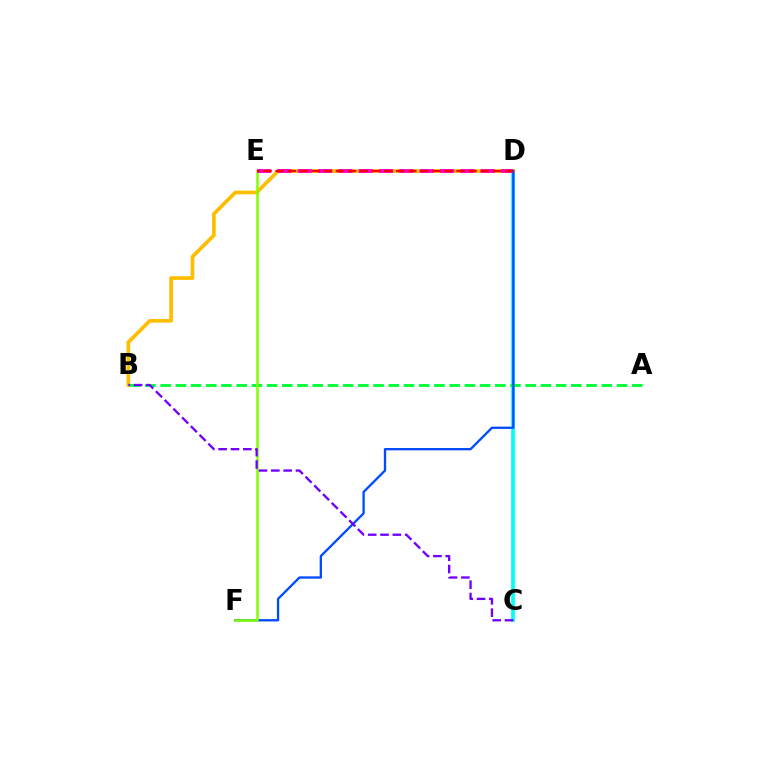{('C', 'D'): [{'color': '#00fff6', 'line_style': 'solid', 'thickness': 2.68}], ('A', 'B'): [{'color': '#00ff39', 'line_style': 'dashed', 'thickness': 2.07}], ('B', 'D'): [{'color': '#ffbd00', 'line_style': 'solid', 'thickness': 2.65}], ('D', 'F'): [{'color': '#004bff', 'line_style': 'solid', 'thickness': 1.66}], ('E', 'F'): [{'color': '#84ff00', 'line_style': 'solid', 'thickness': 1.82}], ('D', 'E'): [{'color': '#ff00cf', 'line_style': 'dashed', 'thickness': 2.76}, {'color': '#ff0000', 'line_style': 'dashed', 'thickness': 1.64}], ('B', 'C'): [{'color': '#7200ff', 'line_style': 'dashed', 'thickness': 1.68}]}